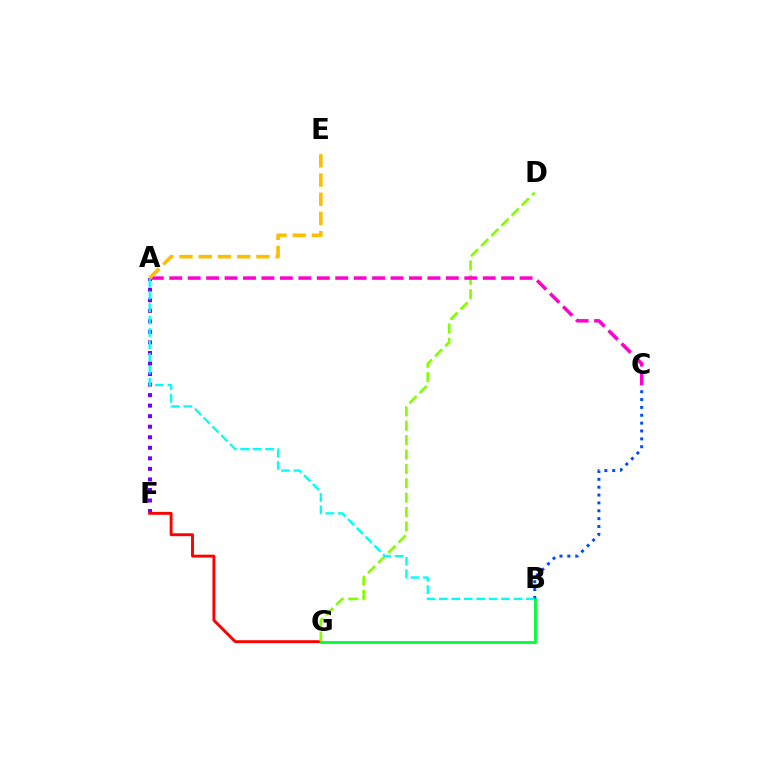{('A', 'F'): [{'color': '#7200ff', 'line_style': 'dotted', 'thickness': 2.86}], ('F', 'G'): [{'color': '#ff0000', 'line_style': 'solid', 'thickness': 2.09}], ('D', 'G'): [{'color': '#84ff00', 'line_style': 'dashed', 'thickness': 1.95}], ('B', 'G'): [{'color': '#00ff39', 'line_style': 'solid', 'thickness': 2.06}], ('B', 'C'): [{'color': '#004bff', 'line_style': 'dotted', 'thickness': 2.14}], ('A', 'C'): [{'color': '#ff00cf', 'line_style': 'dashed', 'thickness': 2.51}], ('A', 'B'): [{'color': '#00fff6', 'line_style': 'dashed', 'thickness': 1.69}], ('A', 'E'): [{'color': '#ffbd00', 'line_style': 'dashed', 'thickness': 2.61}]}